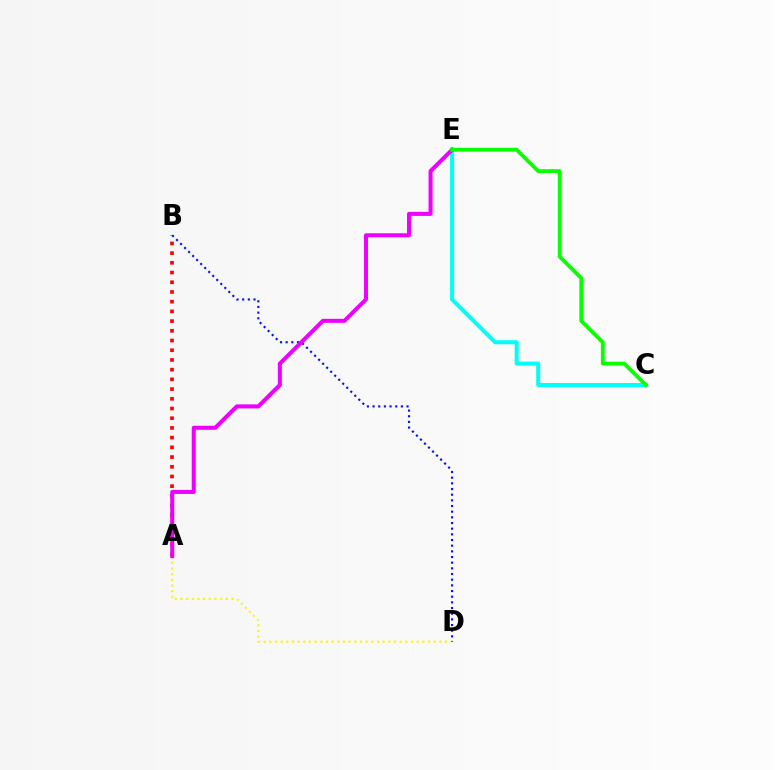{('C', 'E'): [{'color': '#00fff6', 'line_style': 'solid', 'thickness': 2.88}, {'color': '#08ff00', 'line_style': 'solid', 'thickness': 2.75}], ('A', 'D'): [{'color': '#fcf500', 'line_style': 'dotted', 'thickness': 1.54}], ('A', 'B'): [{'color': '#ff0000', 'line_style': 'dotted', 'thickness': 2.64}], ('B', 'D'): [{'color': '#0010ff', 'line_style': 'dotted', 'thickness': 1.54}], ('A', 'E'): [{'color': '#ee00ff', 'line_style': 'solid', 'thickness': 2.9}]}